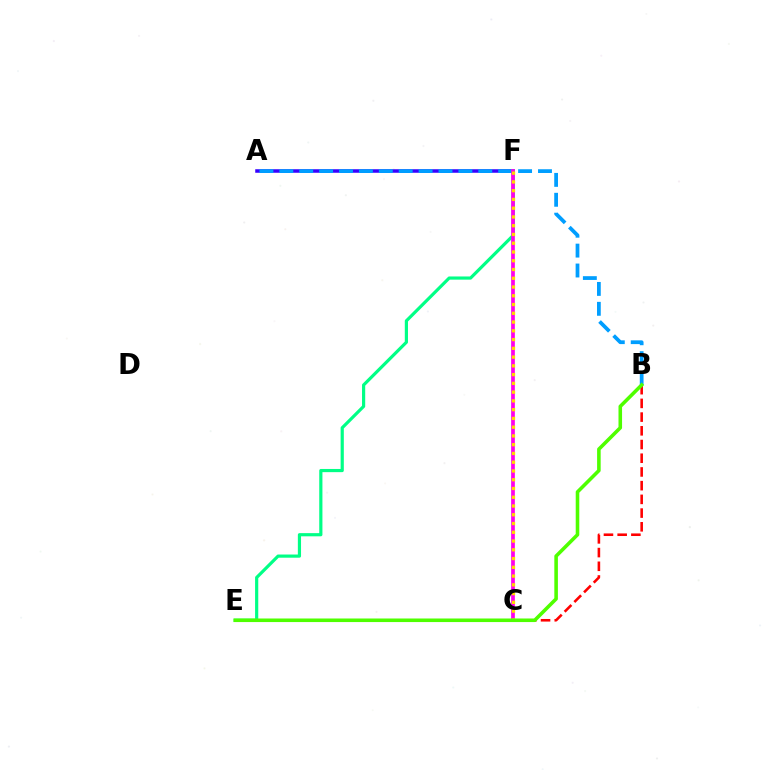{('A', 'F'): [{'color': '#3700ff', 'line_style': 'solid', 'thickness': 2.54}], ('A', 'B'): [{'color': '#009eff', 'line_style': 'dashed', 'thickness': 2.7}], ('B', 'C'): [{'color': '#ff0000', 'line_style': 'dashed', 'thickness': 1.86}], ('E', 'F'): [{'color': '#00ff86', 'line_style': 'solid', 'thickness': 2.29}], ('C', 'F'): [{'color': '#ff00ed', 'line_style': 'solid', 'thickness': 2.67}, {'color': '#ffd500', 'line_style': 'dotted', 'thickness': 2.38}], ('B', 'E'): [{'color': '#4fff00', 'line_style': 'solid', 'thickness': 2.57}]}